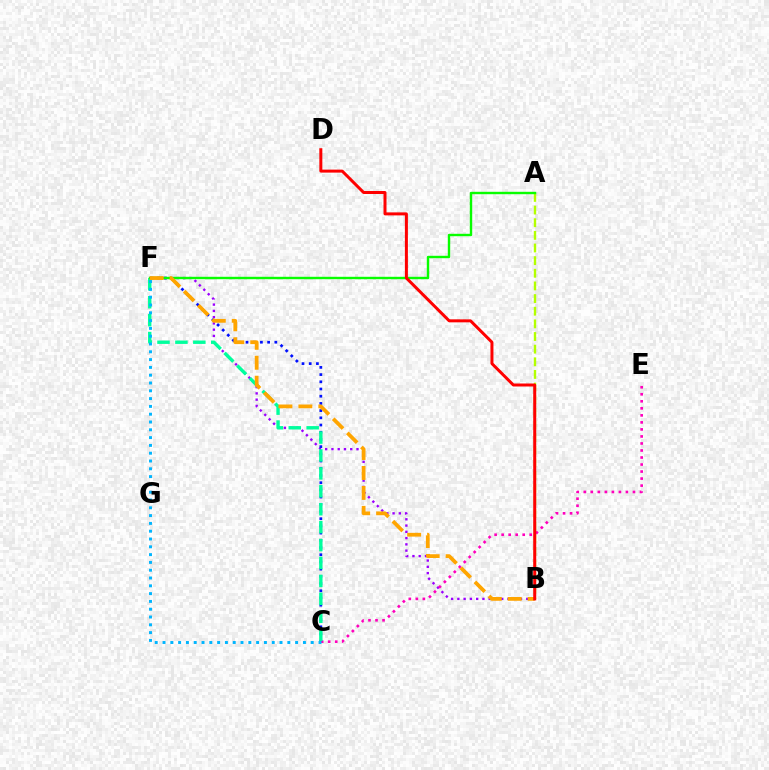{('B', 'F'): [{'color': '#9b00ff', 'line_style': 'dotted', 'thickness': 1.7}, {'color': '#ffa500', 'line_style': 'dashed', 'thickness': 2.71}], ('A', 'B'): [{'color': '#b3ff00', 'line_style': 'dashed', 'thickness': 1.72}], ('C', 'F'): [{'color': '#0010ff', 'line_style': 'dotted', 'thickness': 1.96}, {'color': '#00ff9d', 'line_style': 'dashed', 'thickness': 2.43}, {'color': '#00b5ff', 'line_style': 'dotted', 'thickness': 2.12}], ('C', 'E'): [{'color': '#ff00bd', 'line_style': 'dotted', 'thickness': 1.91}], ('A', 'F'): [{'color': '#08ff00', 'line_style': 'solid', 'thickness': 1.73}], ('B', 'D'): [{'color': '#ff0000', 'line_style': 'solid', 'thickness': 2.16}]}